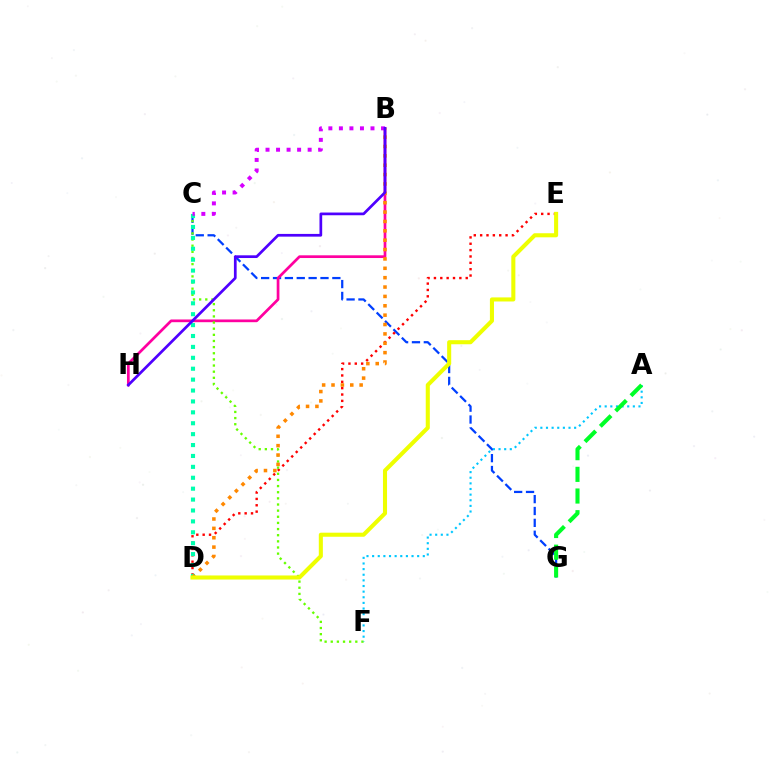{('C', 'G'): [{'color': '#003fff', 'line_style': 'dashed', 'thickness': 1.61}], ('D', 'E'): [{'color': '#ff0000', 'line_style': 'dotted', 'thickness': 1.73}, {'color': '#eeff00', 'line_style': 'solid', 'thickness': 2.93}], ('B', 'H'): [{'color': '#ff00a0', 'line_style': 'solid', 'thickness': 1.96}, {'color': '#4f00ff', 'line_style': 'solid', 'thickness': 1.96}], ('C', 'F'): [{'color': '#66ff00', 'line_style': 'dotted', 'thickness': 1.67}], ('C', 'D'): [{'color': '#00ffaf', 'line_style': 'dotted', 'thickness': 2.96}], ('A', 'F'): [{'color': '#00c7ff', 'line_style': 'dotted', 'thickness': 1.53}], ('B', 'D'): [{'color': '#ff8800', 'line_style': 'dotted', 'thickness': 2.55}], ('B', 'C'): [{'color': '#d600ff', 'line_style': 'dotted', 'thickness': 2.86}], ('A', 'G'): [{'color': '#00ff27', 'line_style': 'dashed', 'thickness': 2.94}]}